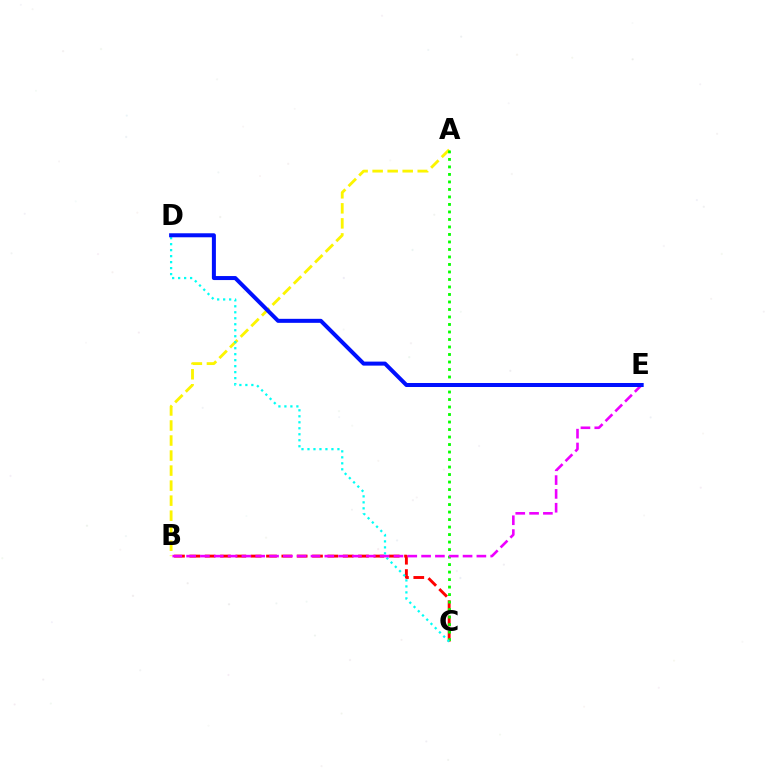{('B', 'C'): [{'color': '#ff0000', 'line_style': 'dashed', 'thickness': 2.08}], ('A', 'B'): [{'color': '#fcf500', 'line_style': 'dashed', 'thickness': 2.04}], ('A', 'C'): [{'color': '#08ff00', 'line_style': 'dotted', 'thickness': 2.04}], ('C', 'D'): [{'color': '#00fff6', 'line_style': 'dotted', 'thickness': 1.63}], ('B', 'E'): [{'color': '#ee00ff', 'line_style': 'dashed', 'thickness': 1.88}], ('D', 'E'): [{'color': '#0010ff', 'line_style': 'solid', 'thickness': 2.89}]}